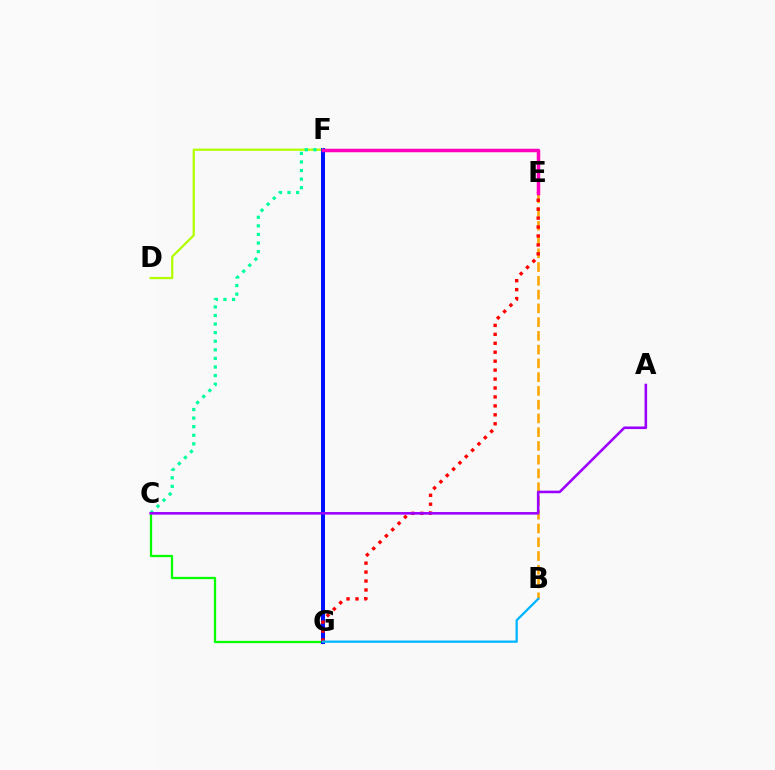{('D', 'F'): [{'color': '#b3ff00', 'line_style': 'solid', 'thickness': 1.62}], ('C', 'G'): [{'color': '#08ff00', 'line_style': 'solid', 'thickness': 1.65}], ('F', 'G'): [{'color': '#0010ff', 'line_style': 'solid', 'thickness': 2.87}], ('B', 'E'): [{'color': '#ffa500', 'line_style': 'dashed', 'thickness': 1.87}], ('E', 'G'): [{'color': '#ff0000', 'line_style': 'dotted', 'thickness': 2.43}], ('C', 'F'): [{'color': '#00ff9d', 'line_style': 'dotted', 'thickness': 2.33}], ('E', 'F'): [{'color': '#ff00bd', 'line_style': 'solid', 'thickness': 2.52}], ('A', 'C'): [{'color': '#9b00ff', 'line_style': 'solid', 'thickness': 1.86}], ('B', 'G'): [{'color': '#00b5ff', 'line_style': 'solid', 'thickness': 1.64}]}